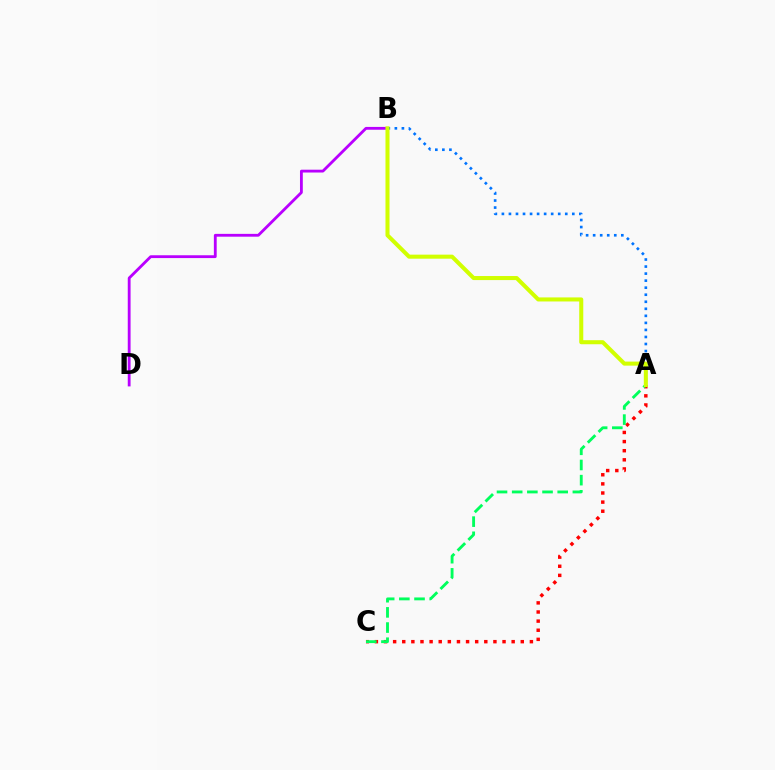{('A', 'B'): [{'color': '#0074ff', 'line_style': 'dotted', 'thickness': 1.91}, {'color': '#d1ff00', 'line_style': 'solid', 'thickness': 2.91}], ('A', 'C'): [{'color': '#ff0000', 'line_style': 'dotted', 'thickness': 2.48}, {'color': '#00ff5c', 'line_style': 'dashed', 'thickness': 2.06}], ('B', 'D'): [{'color': '#b900ff', 'line_style': 'solid', 'thickness': 2.03}]}